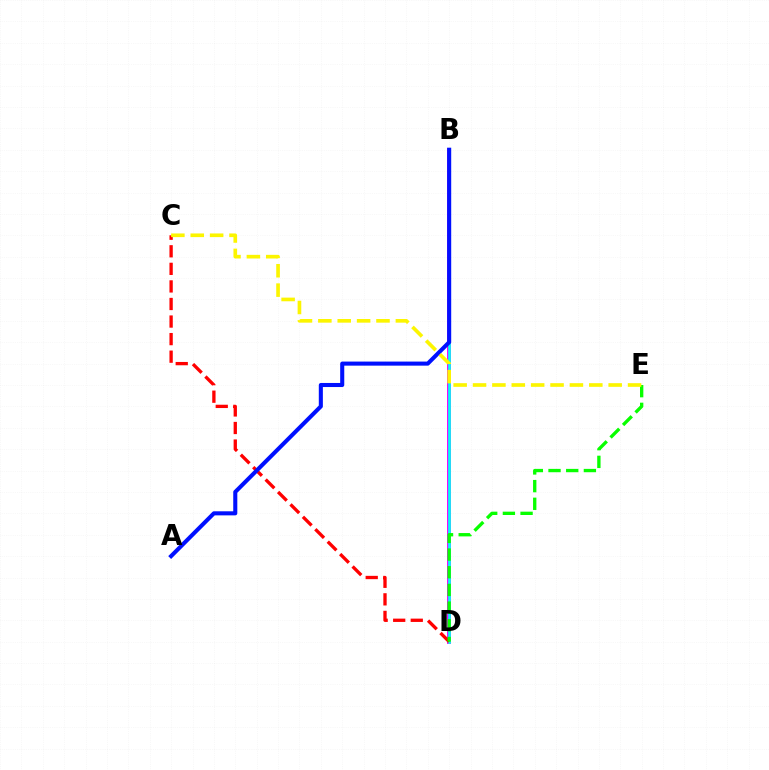{('B', 'D'): [{'color': '#ee00ff', 'line_style': 'solid', 'thickness': 2.8}, {'color': '#00fff6', 'line_style': 'solid', 'thickness': 1.93}], ('C', 'D'): [{'color': '#ff0000', 'line_style': 'dashed', 'thickness': 2.39}], ('D', 'E'): [{'color': '#08ff00', 'line_style': 'dashed', 'thickness': 2.4}], ('A', 'B'): [{'color': '#0010ff', 'line_style': 'solid', 'thickness': 2.93}], ('C', 'E'): [{'color': '#fcf500', 'line_style': 'dashed', 'thickness': 2.63}]}